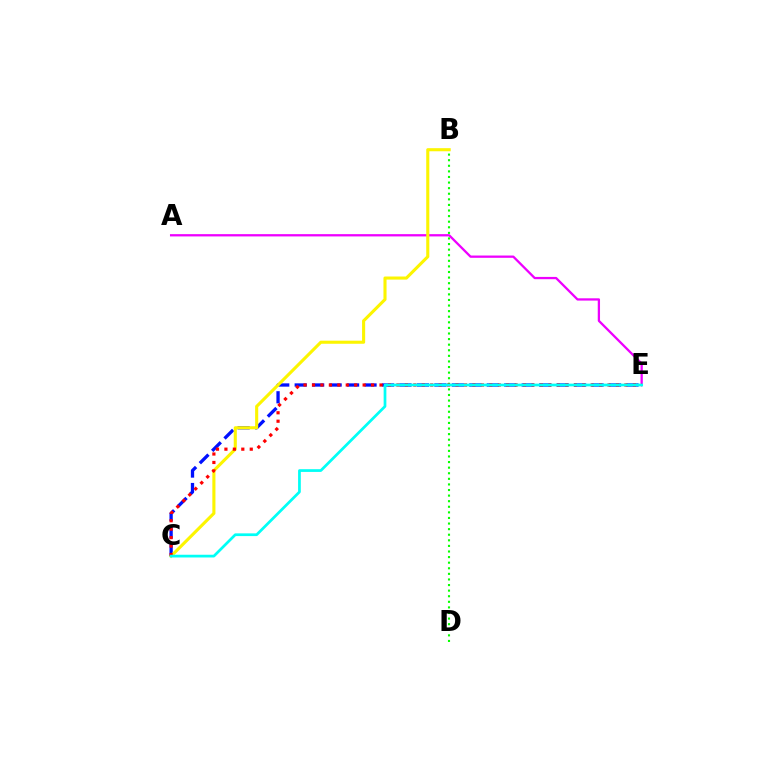{('A', 'E'): [{'color': '#ee00ff', 'line_style': 'solid', 'thickness': 1.64}], ('C', 'E'): [{'color': '#0010ff', 'line_style': 'dashed', 'thickness': 2.37}, {'color': '#ff0000', 'line_style': 'dotted', 'thickness': 2.29}, {'color': '#00fff6', 'line_style': 'solid', 'thickness': 1.96}], ('B', 'D'): [{'color': '#08ff00', 'line_style': 'dotted', 'thickness': 1.52}], ('B', 'C'): [{'color': '#fcf500', 'line_style': 'solid', 'thickness': 2.23}]}